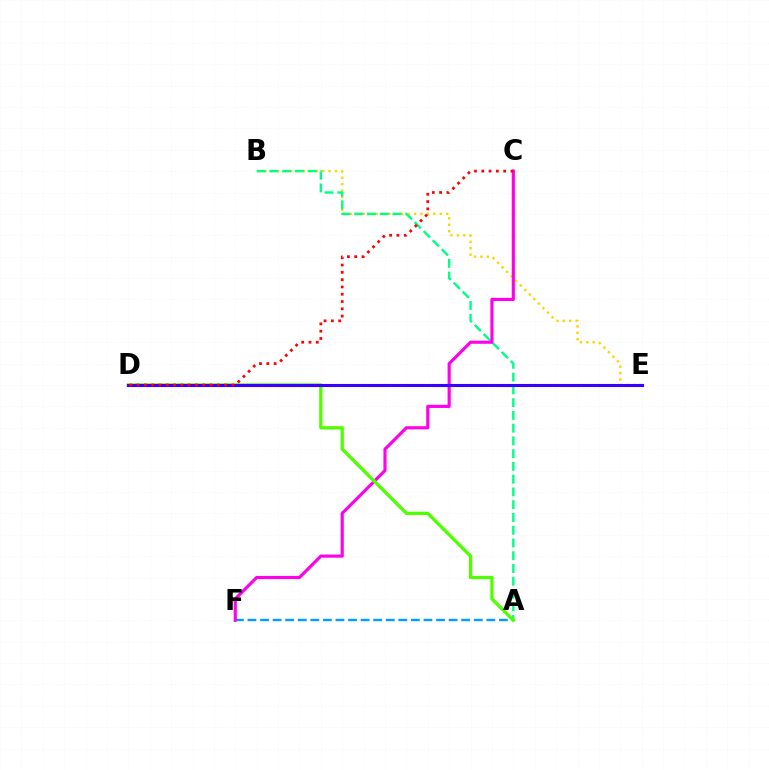{('A', 'F'): [{'color': '#009eff', 'line_style': 'dashed', 'thickness': 1.71}], ('B', 'E'): [{'color': '#ffd500', 'line_style': 'dotted', 'thickness': 1.74}], ('A', 'B'): [{'color': '#00ff86', 'line_style': 'dashed', 'thickness': 1.73}], ('C', 'F'): [{'color': '#ff00ed', 'line_style': 'solid', 'thickness': 2.26}], ('A', 'D'): [{'color': '#4fff00', 'line_style': 'solid', 'thickness': 2.37}], ('D', 'E'): [{'color': '#3700ff', 'line_style': 'solid', 'thickness': 2.23}], ('C', 'D'): [{'color': '#ff0000', 'line_style': 'dotted', 'thickness': 1.98}]}